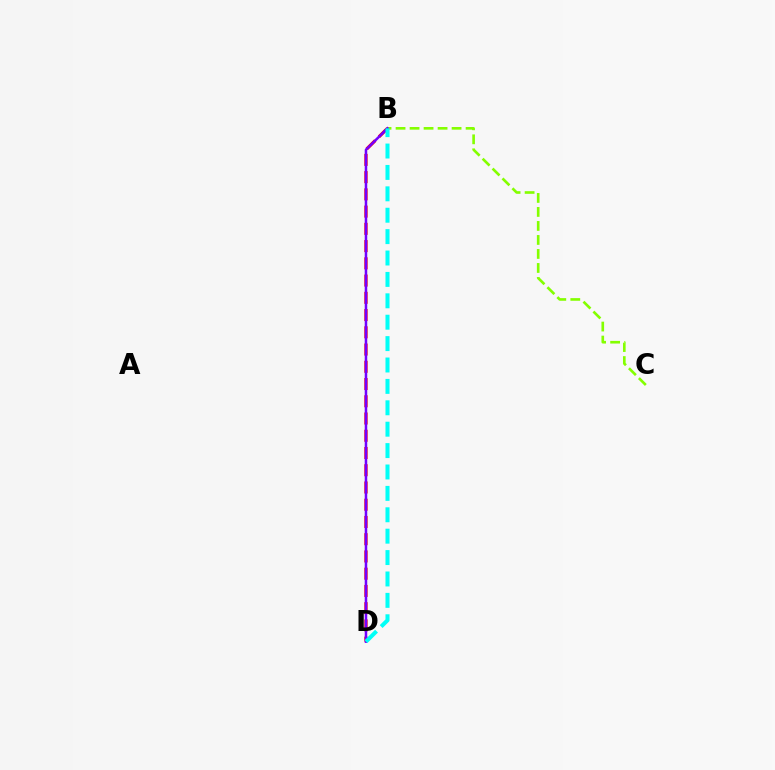{('B', 'D'): [{'color': '#ff0000', 'line_style': 'dashed', 'thickness': 2.34}, {'color': '#7200ff', 'line_style': 'solid', 'thickness': 1.81}, {'color': '#00fff6', 'line_style': 'dashed', 'thickness': 2.91}], ('B', 'C'): [{'color': '#84ff00', 'line_style': 'dashed', 'thickness': 1.9}]}